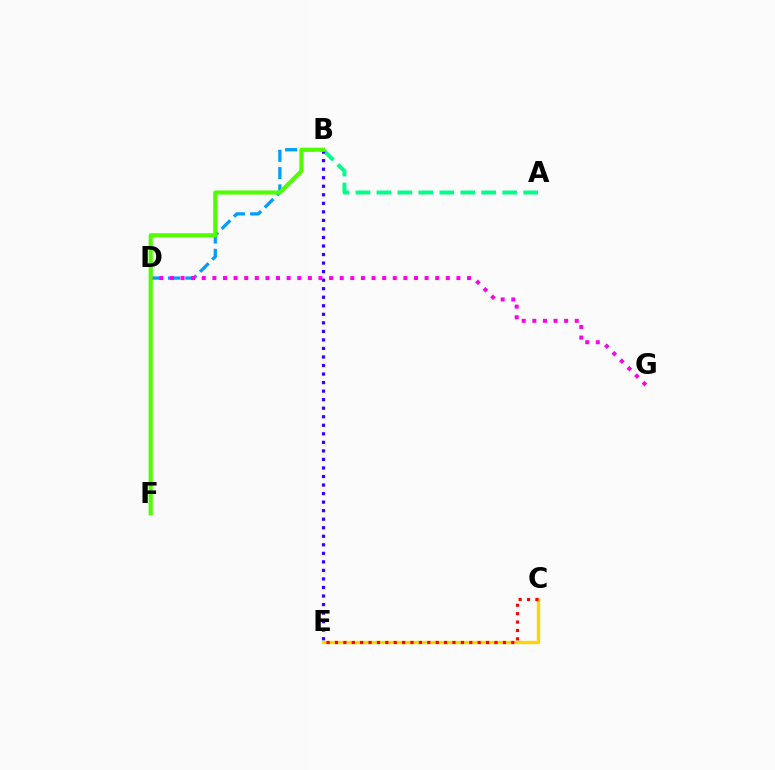{('B', 'D'): [{'color': '#009eff', 'line_style': 'dashed', 'thickness': 2.35}], ('A', 'B'): [{'color': '#00ff86', 'line_style': 'dashed', 'thickness': 2.85}], ('C', 'E'): [{'color': '#ffd500', 'line_style': 'solid', 'thickness': 2.39}, {'color': '#ff0000', 'line_style': 'dotted', 'thickness': 2.28}], ('B', 'E'): [{'color': '#3700ff', 'line_style': 'dotted', 'thickness': 2.32}], ('D', 'G'): [{'color': '#ff00ed', 'line_style': 'dotted', 'thickness': 2.88}], ('B', 'F'): [{'color': '#4fff00', 'line_style': 'solid', 'thickness': 2.96}]}